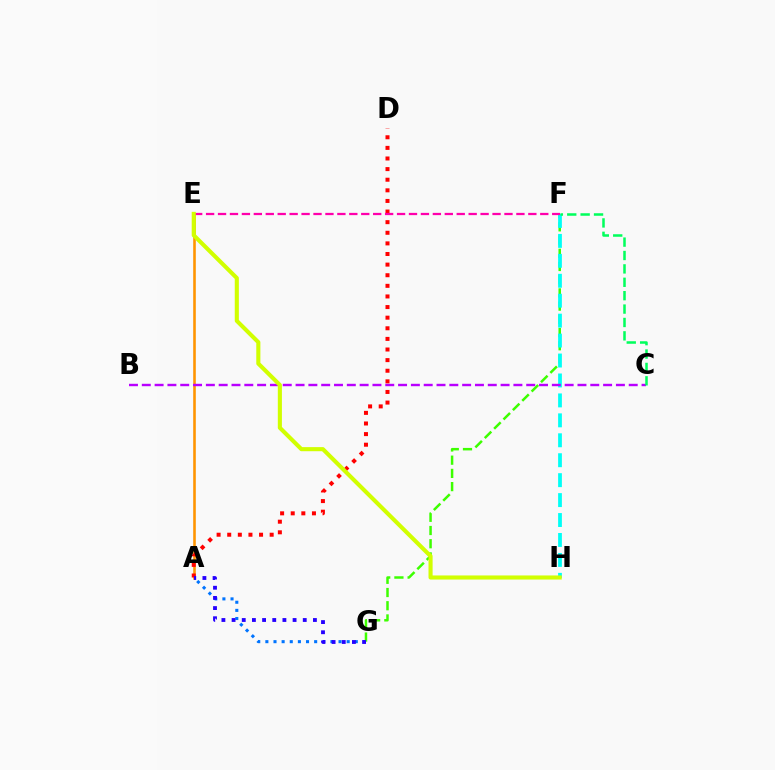{('A', 'G'): [{'color': '#0074ff', 'line_style': 'dotted', 'thickness': 2.21}, {'color': '#2500ff', 'line_style': 'dotted', 'thickness': 2.76}], ('F', 'G'): [{'color': '#3dff00', 'line_style': 'dashed', 'thickness': 1.8}], ('F', 'H'): [{'color': '#00fff6', 'line_style': 'dashed', 'thickness': 2.71}], ('A', 'E'): [{'color': '#ff9400', 'line_style': 'solid', 'thickness': 1.86}], ('B', 'C'): [{'color': '#b900ff', 'line_style': 'dashed', 'thickness': 1.74}], ('A', 'D'): [{'color': '#ff0000', 'line_style': 'dotted', 'thickness': 2.88}], ('C', 'F'): [{'color': '#00ff5c', 'line_style': 'dashed', 'thickness': 1.82}], ('E', 'F'): [{'color': '#ff00ac', 'line_style': 'dashed', 'thickness': 1.62}], ('E', 'H'): [{'color': '#d1ff00', 'line_style': 'solid', 'thickness': 2.95}]}